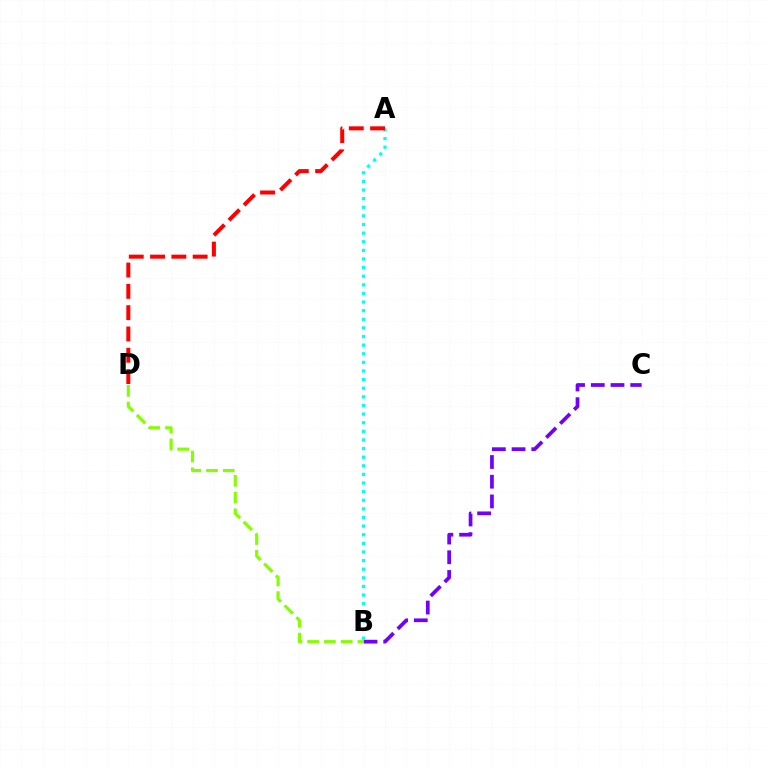{('B', 'C'): [{'color': '#7200ff', 'line_style': 'dashed', 'thickness': 2.68}], ('A', 'B'): [{'color': '#00fff6', 'line_style': 'dotted', 'thickness': 2.34}], ('A', 'D'): [{'color': '#ff0000', 'line_style': 'dashed', 'thickness': 2.89}], ('B', 'D'): [{'color': '#84ff00', 'line_style': 'dashed', 'thickness': 2.28}]}